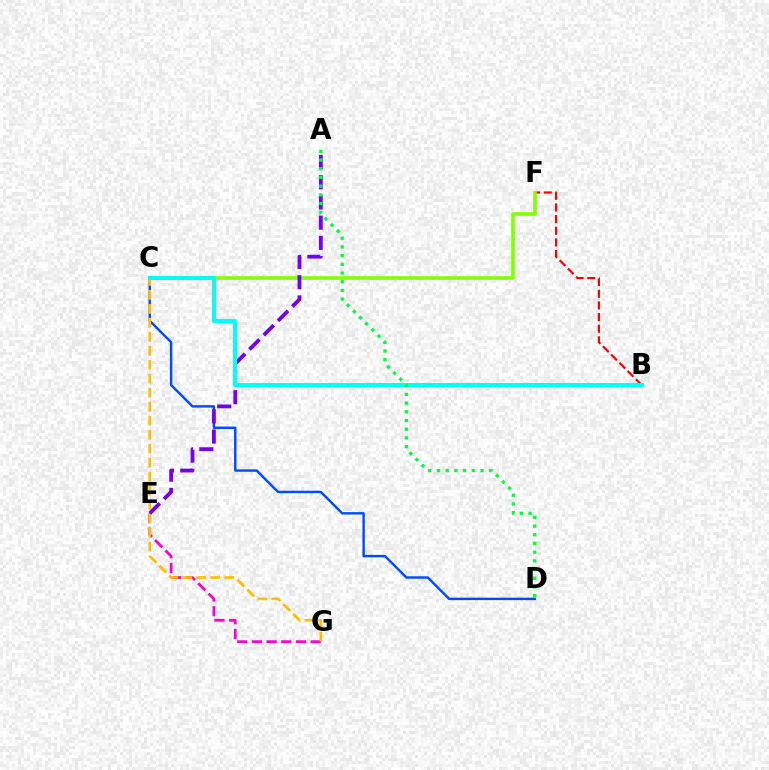{('B', 'F'): [{'color': '#ff0000', 'line_style': 'dashed', 'thickness': 1.58}], ('E', 'G'): [{'color': '#ff00cf', 'line_style': 'dashed', 'thickness': 2.0}], ('C', 'D'): [{'color': '#004bff', 'line_style': 'solid', 'thickness': 1.74}], ('C', 'F'): [{'color': '#84ff00', 'line_style': 'solid', 'thickness': 2.64}], ('C', 'G'): [{'color': '#ffbd00', 'line_style': 'dashed', 'thickness': 1.9}], ('A', 'E'): [{'color': '#7200ff', 'line_style': 'dashed', 'thickness': 2.75}], ('B', 'C'): [{'color': '#00fff6', 'line_style': 'solid', 'thickness': 2.86}], ('A', 'D'): [{'color': '#00ff39', 'line_style': 'dotted', 'thickness': 2.36}]}